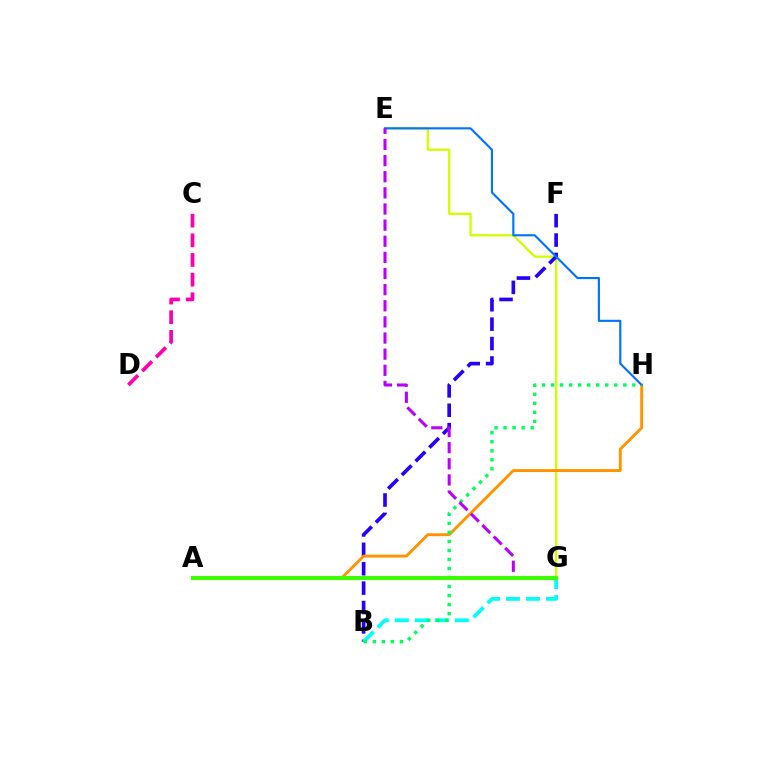{('C', 'D'): [{'color': '#ff00ac', 'line_style': 'dashed', 'thickness': 2.67}], ('E', 'G'): [{'color': '#d1ff00', 'line_style': 'solid', 'thickness': 1.67}, {'color': '#b900ff', 'line_style': 'dashed', 'thickness': 2.19}], ('B', 'F'): [{'color': '#2500ff', 'line_style': 'dashed', 'thickness': 2.63}], ('A', 'G'): [{'color': '#ff0000', 'line_style': 'dashed', 'thickness': 2.78}, {'color': '#3dff00', 'line_style': 'solid', 'thickness': 2.93}], ('A', 'H'): [{'color': '#ff9400', 'line_style': 'solid', 'thickness': 2.1}], ('E', 'H'): [{'color': '#0074ff', 'line_style': 'solid', 'thickness': 1.54}], ('B', 'G'): [{'color': '#00fff6', 'line_style': 'dashed', 'thickness': 2.72}], ('B', 'H'): [{'color': '#00ff5c', 'line_style': 'dotted', 'thickness': 2.45}]}